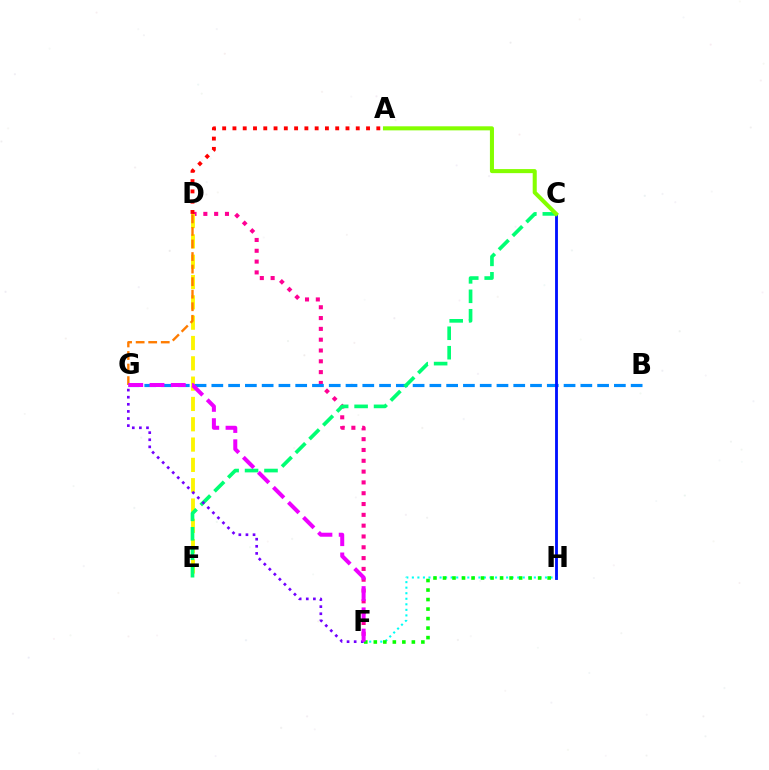{('D', 'F'): [{'color': '#ff0094', 'line_style': 'dotted', 'thickness': 2.94}], ('D', 'E'): [{'color': '#fcf500', 'line_style': 'dashed', 'thickness': 2.76}], ('D', 'G'): [{'color': '#ff7c00', 'line_style': 'dashed', 'thickness': 1.71}], ('B', 'G'): [{'color': '#008cff', 'line_style': 'dashed', 'thickness': 2.28}], ('C', 'E'): [{'color': '#00ff74', 'line_style': 'dashed', 'thickness': 2.64}], ('C', 'H'): [{'color': '#0010ff', 'line_style': 'solid', 'thickness': 2.05}], ('F', 'H'): [{'color': '#00fff6', 'line_style': 'dotted', 'thickness': 1.51}, {'color': '#08ff00', 'line_style': 'dotted', 'thickness': 2.58}], ('A', 'D'): [{'color': '#ff0000', 'line_style': 'dotted', 'thickness': 2.79}], ('F', 'G'): [{'color': '#7200ff', 'line_style': 'dotted', 'thickness': 1.93}, {'color': '#ee00ff', 'line_style': 'dashed', 'thickness': 2.89}], ('A', 'C'): [{'color': '#84ff00', 'line_style': 'solid', 'thickness': 2.92}]}